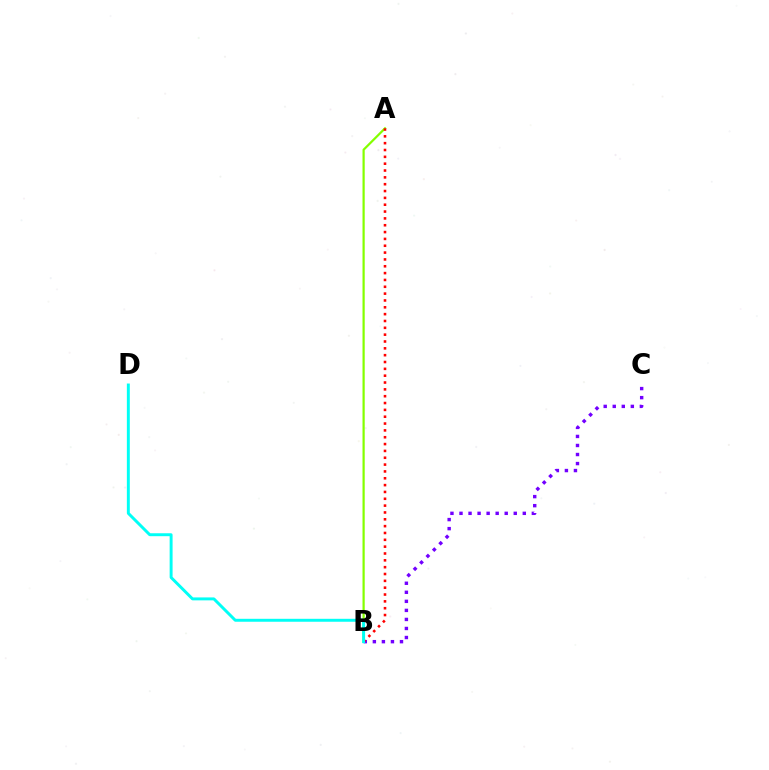{('A', 'B'): [{'color': '#84ff00', 'line_style': 'solid', 'thickness': 1.59}, {'color': '#ff0000', 'line_style': 'dotted', 'thickness': 1.86}], ('B', 'C'): [{'color': '#7200ff', 'line_style': 'dotted', 'thickness': 2.46}], ('B', 'D'): [{'color': '#00fff6', 'line_style': 'solid', 'thickness': 2.12}]}